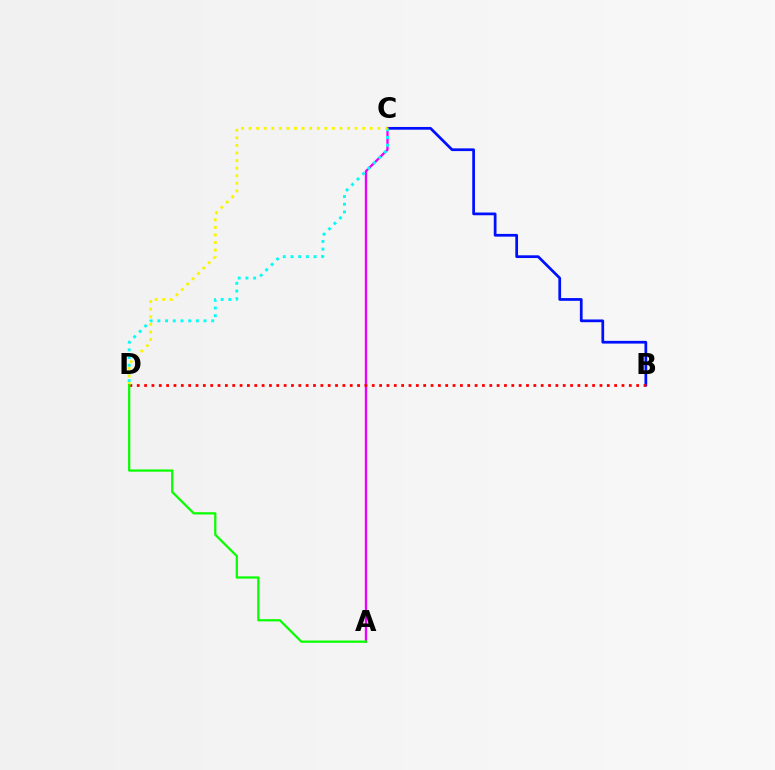{('B', 'C'): [{'color': '#0010ff', 'line_style': 'solid', 'thickness': 1.97}], ('A', 'C'): [{'color': '#ee00ff', 'line_style': 'solid', 'thickness': 1.67}], ('B', 'D'): [{'color': '#ff0000', 'line_style': 'dotted', 'thickness': 2.0}], ('C', 'D'): [{'color': '#00fff6', 'line_style': 'dotted', 'thickness': 2.09}, {'color': '#fcf500', 'line_style': 'dotted', 'thickness': 2.06}], ('A', 'D'): [{'color': '#08ff00', 'line_style': 'solid', 'thickness': 1.62}]}